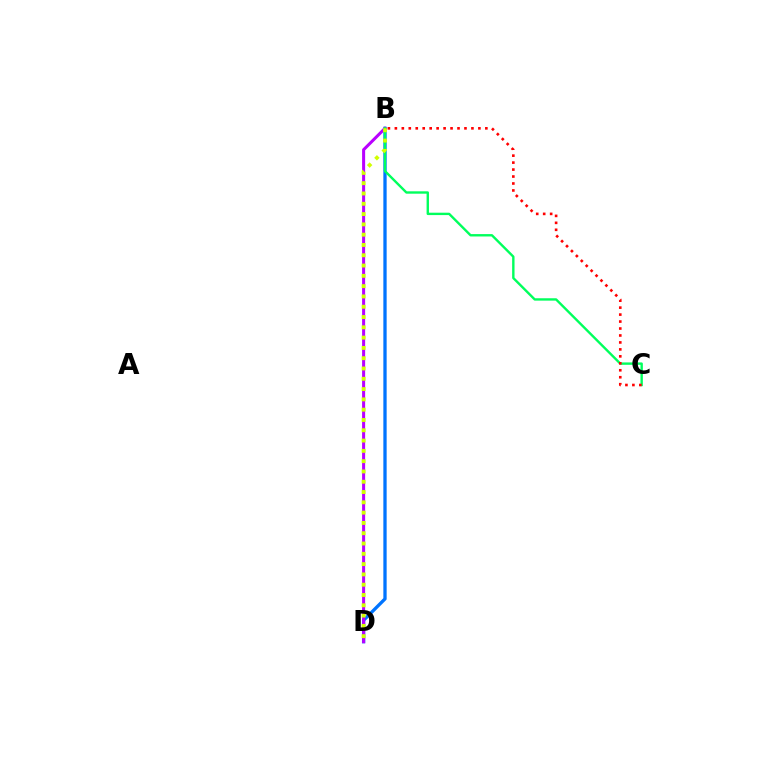{('B', 'D'): [{'color': '#0074ff', 'line_style': 'solid', 'thickness': 2.37}, {'color': '#b900ff', 'line_style': 'solid', 'thickness': 2.19}, {'color': '#d1ff00', 'line_style': 'dotted', 'thickness': 2.8}], ('B', 'C'): [{'color': '#00ff5c', 'line_style': 'solid', 'thickness': 1.72}, {'color': '#ff0000', 'line_style': 'dotted', 'thickness': 1.89}]}